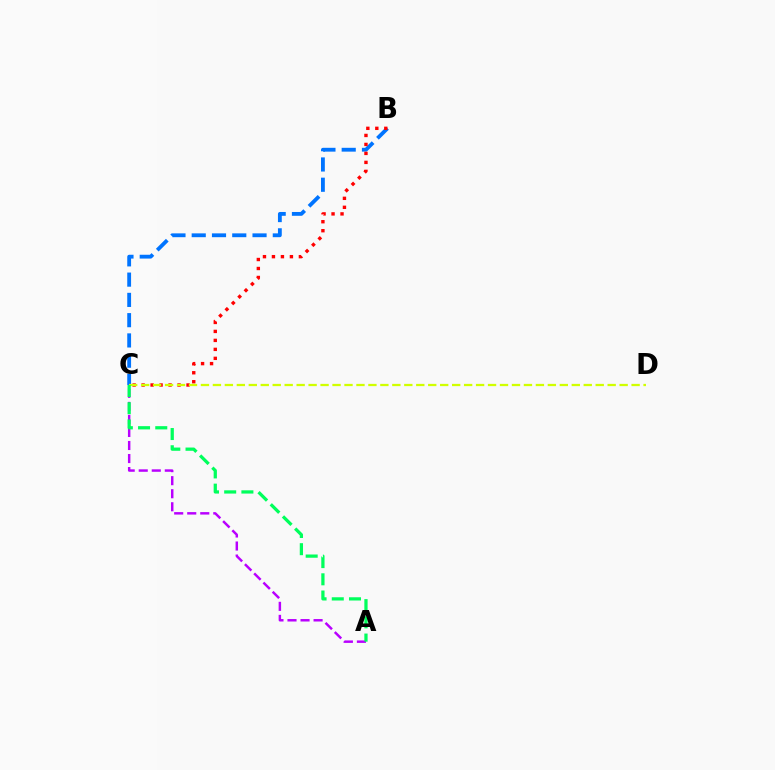{('A', 'C'): [{'color': '#b900ff', 'line_style': 'dashed', 'thickness': 1.77}, {'color': '#00ff5c', 'line_style': 'dashed', 'thickness': 2.34}], ('B', 'C'): [{'color': '#0074ff', 'line_style': 'dashed', 'thickness': 2.75}, {'color': '#ff0000', 'line_style': 'dotted', 'thickness': 2.44}], ('C', 'D'): [{'color': '#d1ff00', 'line_style': 'dashed', 'thickness': 1.63}]}